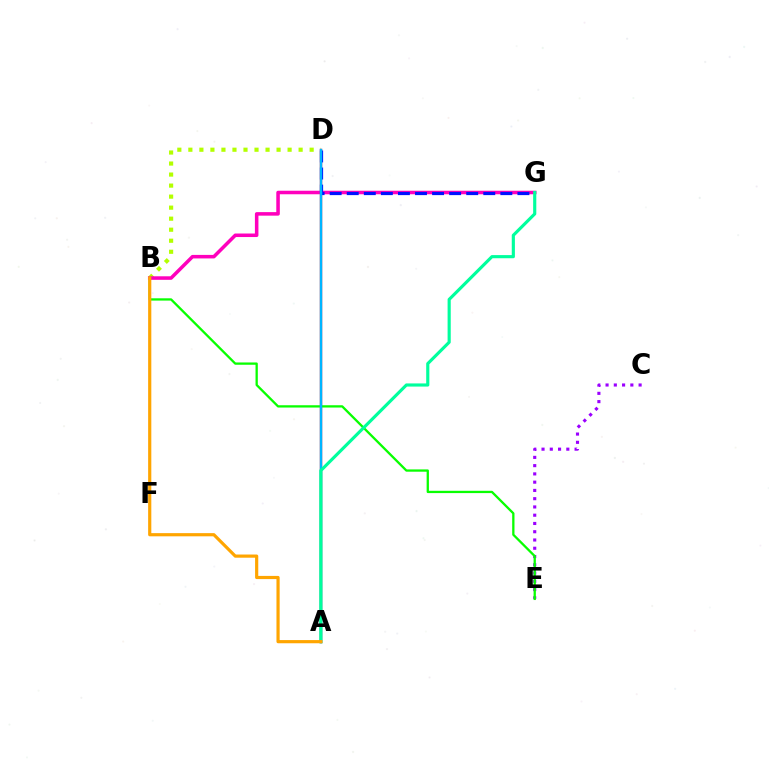{('B', 'D'): [{'color': '#b3ff00', 'line_style': 'dotted', 'thickness': 3.0}], ('A', 'D'): [{'color': '#ff0000', 'line_style': 'solid', 'thickness': 1.68}, {'color': '#00b5ff', 'line_style': 'solid', 'thickness': 1.74}], ('C', 'E'): [{'color': '#9b00ff', 'line_style': 'dotted', 'thickness': 2.24}], ('B', 'E'): [{'color': '#08ff00', 'line_style': 'solid', 'thickness': 1.65}], ('B', 'G'): [{'color': '#ff00bd', 'line_style': 'solid', 'thickness': 2.54}], ('D', 'G'): [{'color': '#0010ff', 'line_style': 'dashed', 'thickness': 2.32}], ('A', 'G'): [{'color': '#00ff9d', 'line_style': 'solid', 'thickness': 2.27}], ('A', 'B'): [{'color': '#ffa500', 'line_style': 'solid', 'thickness': 2.29}]}